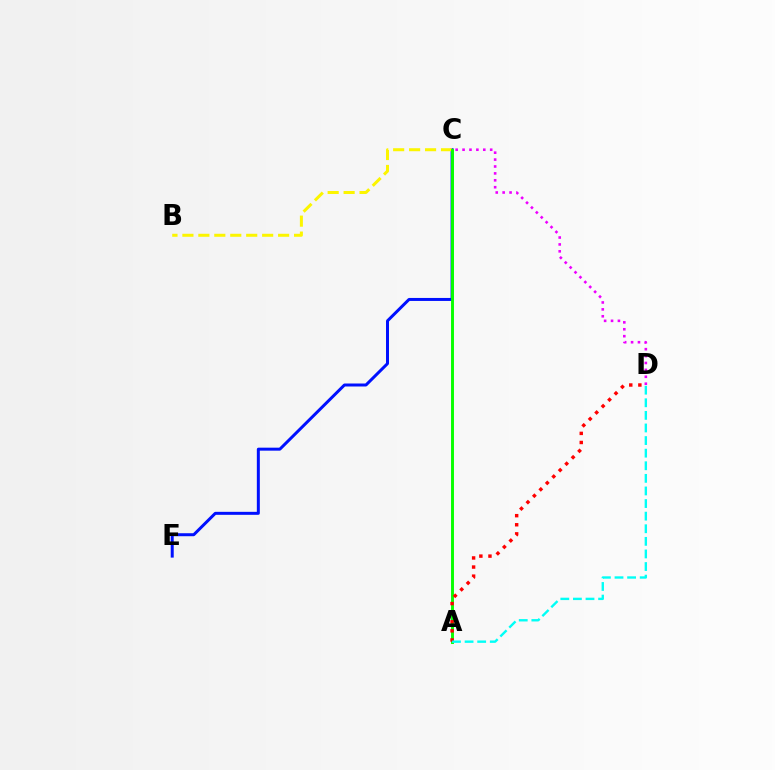{('C', 'D'): [{'color': '#ee00ff', 'line_style': 'dotted', 'thickness': 1.88}], ('C', 'E'): [{'color': '#0010ff', 'line_style': 'solid', 'thickness': 2.15}], ('B', 'C'): [{'color': '#fcf500', 'line_style': 'dashed', 'thickness': 2.17}], ('A', 'C'): [{'color': '#08ff00', 'line_style': 'solid', 'thickness': 2.1}], ('A', 'D'): [{'color': '#ff0000', 'line_style': 'dotted', 'thickness': 2.47}, {'color': '#00fff6', 'line_style': 'dashed', 'thickness': 1.71}]}